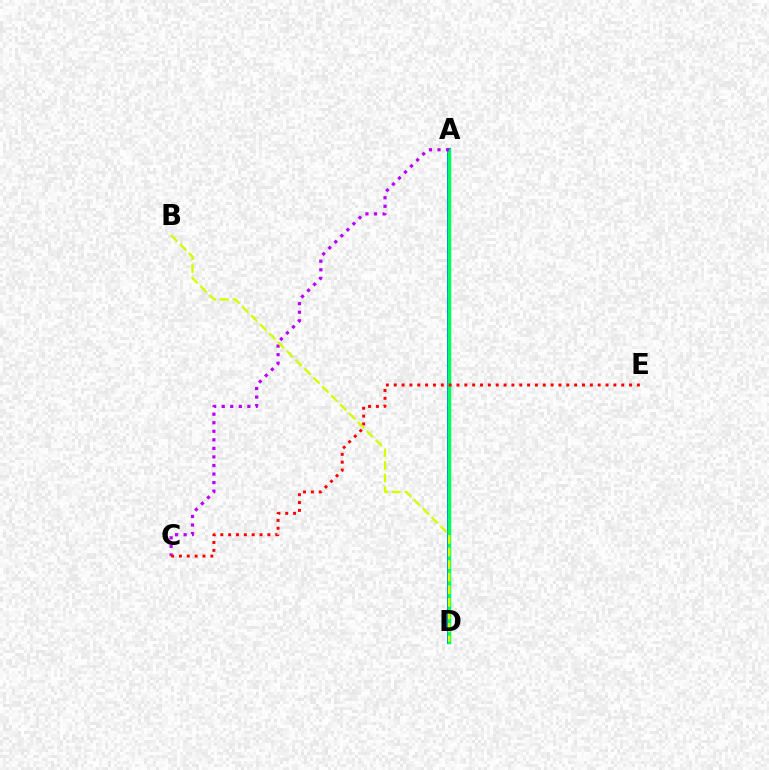{('A', 'D'): [{'color': '#0074ff', 'line_style': 'solid', 'thickness': 2.83}, {'color': '#00ff5c', 'line_style': 'solid', 'thickness': 2.51}], ('A', 'C'): [{'color': '#b900ff', 'line_style': 'dotted', 'thickness': 2.32}], ('C', 'E'): [{'color': '#ff0000', 'line_style': 'dotted', 'thickness': 2.13}], ('B', 'D'): [{'color': '#d1ff00', 'line_style': 'dashed', 'thickness': 1.71}]}